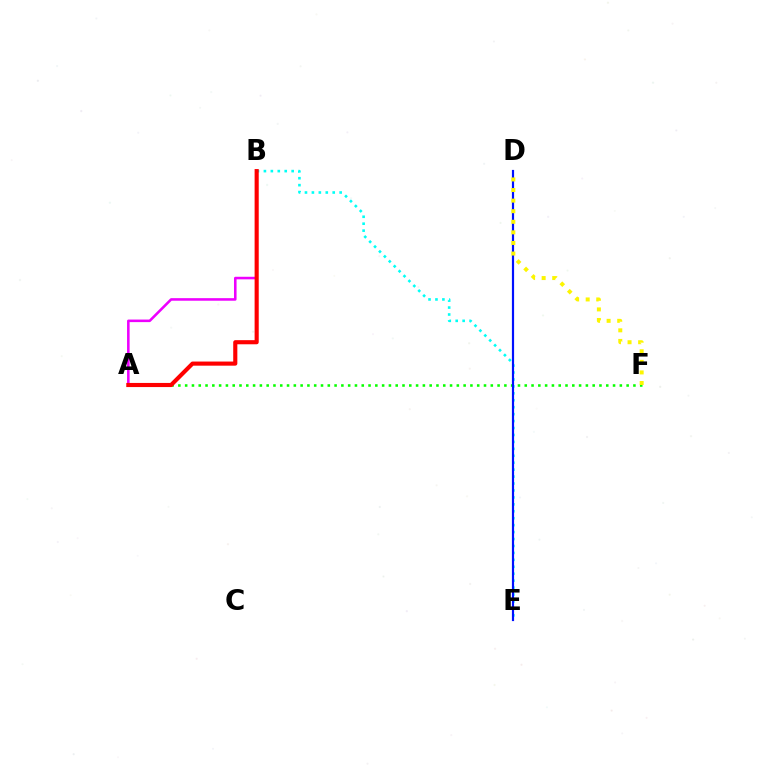{('A', 'F'): [{'color': '#08ff00', 'line_style': 'dotted', 'thickness': 1.85}], ('B', 'E'): [{'color': '#00fff6', 'line_style': 'dotted', 'thickness': 1.89}], ('A', 'B'): [{'color': '#ee00ff', 'line_style': 'solid', 'thickness': 1.85}, {'color': '#ff0000', 'line_style': 'solid', 'thickness': 2.97}], ('D', 'E'): [{'color': '#0010ff', 'line_style': 'solid', 'thickness': 1.57}], ('D', 'F'): [{'color': '#fcf500', 'line_style': 'dotted', 'thickness': 2.87}]}